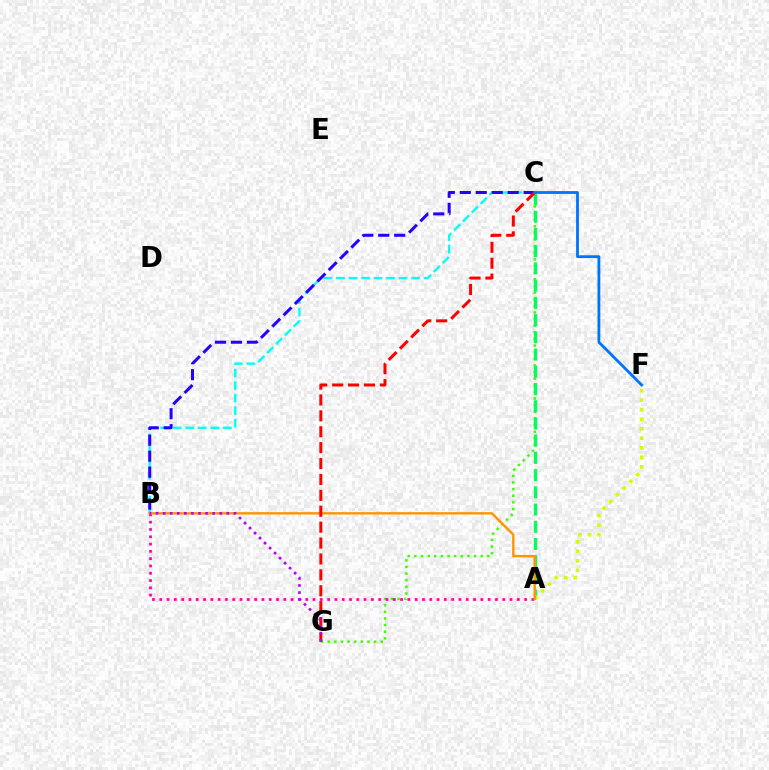{('B', 'C'): [{'color': '#00fff6', 'line_style': 'dashed', 'thickness': 1.7}, {'color': '#2500ff', 'line_style': 'dashed', 'thickness': 2.17}], ('C', 'G'): [{'color': '#3dff00', 'line_style': 'dotted', 'thickness': 1.8}, {'color': '#ff0000', 'line_style': 'dashed', 'thickness': 2.16}], ('A', 'C'): [{'color': '#00ff5c', 'line_style': 'dashed', 'thickness': 2.34}], ('A', 'F'): [{'color': '#d1ff00', 'line_style': 'dotted', 'thickness': 2.58}], ('A', 'B'): [{'color': '#ff00ac', 'line_style': 'dotted', 'thickness': 1.98}, {'color': '#ff9400', 'line_style': 'solid', 'thickness': 1.72}], ('C', 'F'): [{'color': '#0074ff', 'line_style': 'solid', 'thickness': 2.03}], ('B', 'G'): [{'color': '#b900ff', 'line_style': 'dotted', 'thickness': 1.92}]}